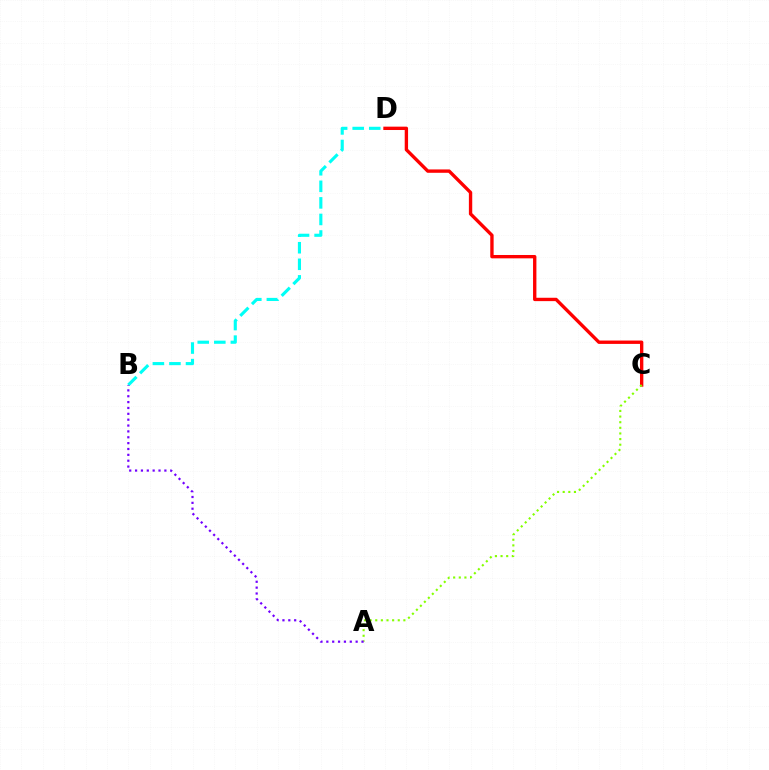{('C', 'D'): [{'color': '#ff0000', 'line_style': 'solid', 'thickness': 2.42}], ('A', 'C'): [{'color': '#84ff00', 'line_style': 'dotted', 'thickness': 1.53}], ('B', 'D'): [{'color': '#00fff6', 'line_style': 'dashed', 'thickness': 2.25}], ('A', 'B'): [{'color': '#7200ff', 'line_style': 'dotted', 'thickness': 1.59}]}